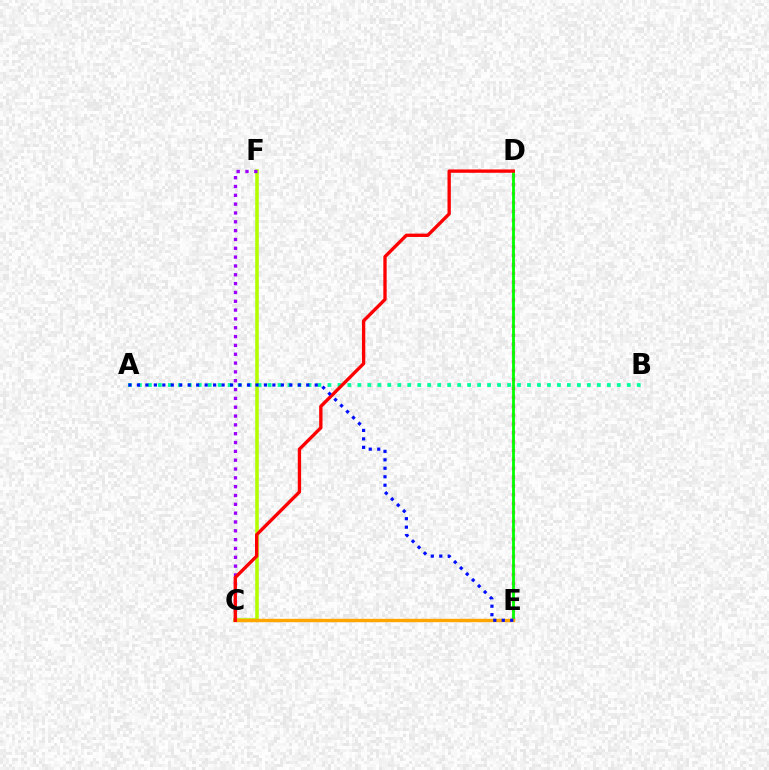{('D', 'E'): [{'color': '#ff00bd', 'line_style': 'dotted', 'thickness': 2.41}, {'color': '#08ff00', 'line_style': 'solid', 'thickness': 2.03}], ('C', 'F'): [{'color': '#b3ff00', 'line_style': 'solid', 'thickness': 2.59}, {'color': '#9b00ff', 'line_style': 'dotted', 'thickness': 2.4}], ('C', 'E'): [{'color': '#00b5ff', 'line_style': 'dashed', 'thickness': 1.91}, {'color': '#ffa500', 'line_style': 'solid', 'thickness': 2.47}], ('A', 'B'): [{'color': '#00ff9d', 'line_style': 'dotted', 'thickness': 2.71}], ('C', 'D'): [{'color': '#ff0000', 'line_style': 'solid', 'thickness': 2.4}], ('A', 'E'): [{'color': '#0010ff', 'line_style': 'dotted', 'thickness': 2.3}]}